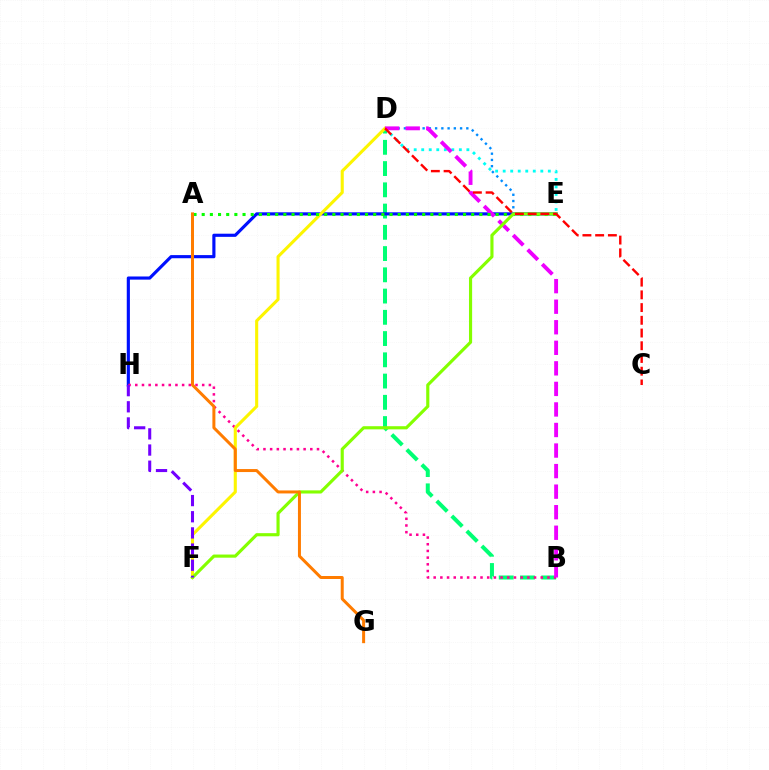{('B', 'D'): [{'color': '#00ff74', 'line_style': 'dashed', 'thickness': 2.89}, {'color': '#ee00ff', 'line_style': 'dashed', 'thickness': 2.79}], ('E', 'H'): [{'color': '#0010ff', 'line_style': 'solid', 'thickness': 2.27}], ('D', 'E'): [{'color': '#00fff6', 'line_style': 'dotted', 'thickness': 2.04}, {'color': '#008cff', 'line_style': 'dotted', 'thickness': 1.7}], ('B', 'H'): [{'color': '#ff0094', 'line_style': 'dotted', 'thickness': 1.82}], ('D', 'F'): [{'color': '#fcf500', 'line_style': 'solid', 'thickness': 2.22}], ('A', 'E'): [{'color': '#08ff00', 'line_style': 'dotted', 'thickness': 2.22}], ('E', 'F'): [{'color': '#84ff00', 'line_style': 'solid', 'thickness': 2.26}], ('F', 'H'): [{'color': '#7200ff', 'line_style': 'dashed', 'thickness': 2.2}], ('C', 'D'): [{'color': '#ff0000', 'line_style': 'dashed', 'thickness': 1.73}], ('A', 'G'): [{'color': '#ff7c00', 'line_style': 'solid', 'thickness': 2.16}]}